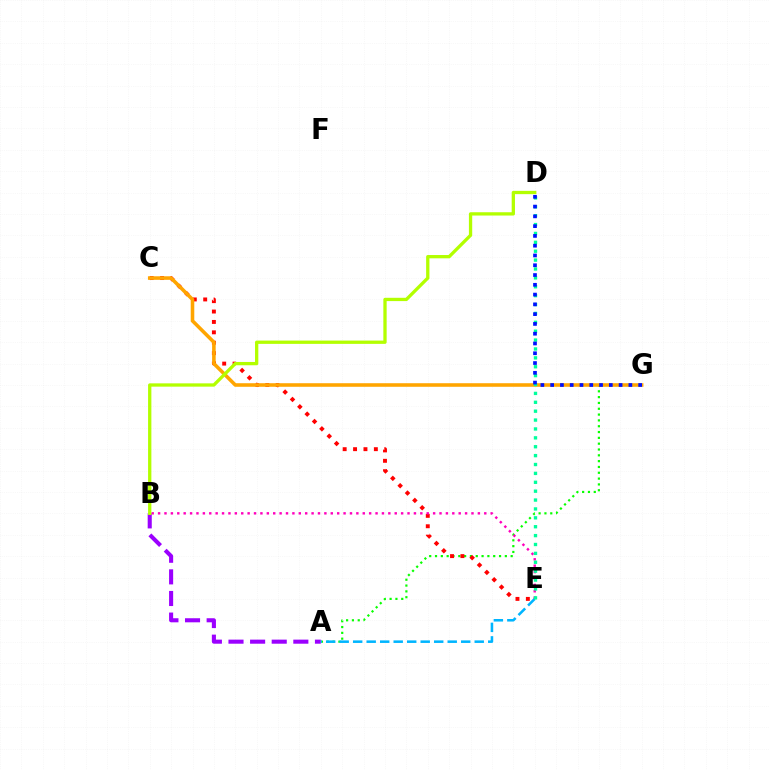{('A', 'B'): [{'color': '#9b00ff', 'line_style': 'dashed', 'thickness': 2.94}], ('A', 'G'): [{'color': '#08ff00', 'line_style': 'dotted', 'thickness': 1.58}], ('C', 'E'): [{'color': '#ff0000', 'line_style': 'dotted', 'thickness': 2.82}], ('C', 'G'): [{'color': '#ffa500', 'line_style': 'solid', 'thickness': 2.57}], ('A', 'E'): [{'color': '#00b5ff', 'line_style': 'dashed', 'thickness': 1.83}], ('B', 'E'): [{'color': '#ff00bd', 'line_style': 'dotted', 'thickness': 1.74}], ('B', 'D'): [{'color': '#b3ff00', 'line_style': 'solid', 'thickness': 2.37}], ('D', 'E'): [{'color': '#00ff9d', 'line_style': 'dotted', 'thickness': 2.41}], ('D', 'G'): [{'color': '#0010ff', 'line_style': 'dotted', 'thickness': 2.66}]}